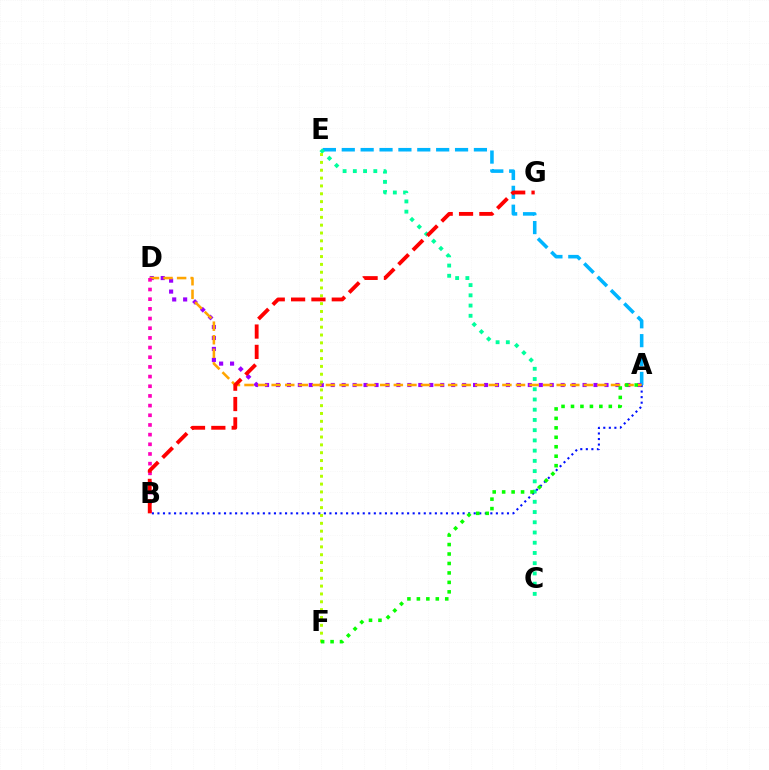{('A', 'E'): [{'color': '#00b5ff', 'line_style': 'dashed', 'thickness': 2.56}], ('C', 'E'): [{'color': '#00ff9d', 'line_style': 'dotted', 'thickness': 2.78}], ('A', 'D'): [{'color': '#9b00ff', 'line_style': 'dotted', 'thickness': 2.98}, {'color': '#ffa500', 'line_style': 'dashed', 'thickness': 1.84}], ('A', 'B'): [{'color': '#0010ff', 'line_style': 'dotted', 'thickness': 1.51}], ('E', 'F'): [{'color': '#b3ff00', 'line_style': 'dotted', 'thickness': 2.13}], ('B', 'D'): [{'color': '#ff00bd', 'line_style': 'dotted', 'thickness': 2.63}], ('B', 'G'): [{'color': '#ff0000', 'line_style': 'dashed', 'thickness': 2.76}], ('A', 'F'): [{'color': '#08ff00', 'line_style': 'dotted', 'thickness': 2.57}]}